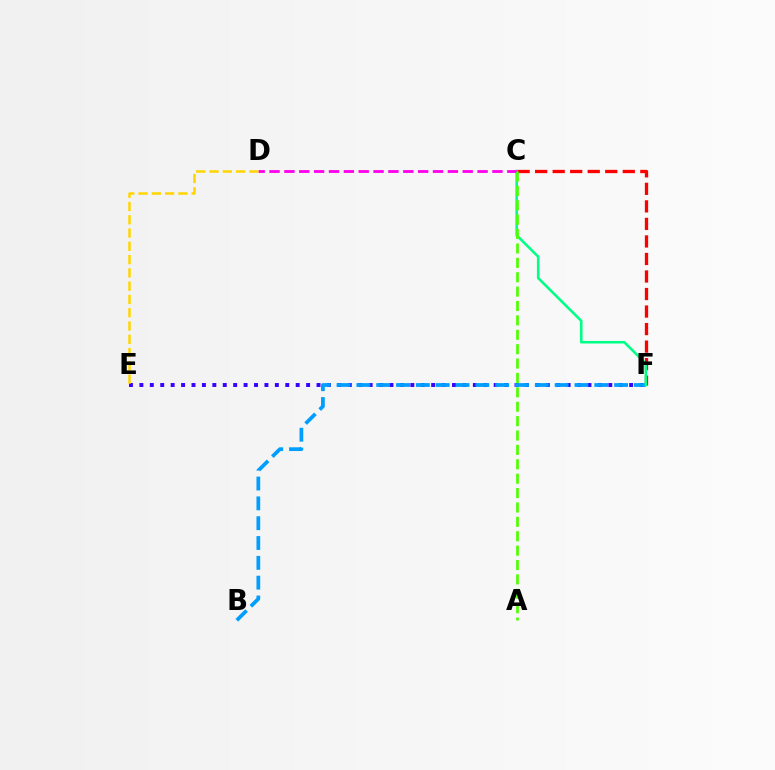{('E', 'F'): [{'color': '#3700ff', 'line_style': 'dotted', 'thickness': 2.83}], ('C', 'F'): [{'color': '#ff0000', 'line_style': 'dashed', 'thickness': 2.38}, {'color': '#00ff86', 'line_style': 'solid', 'thickness': 1.85}], ('B', 'F'): [{'color': '#009eff', 'line_style': 'dashed', 'thickness': 2.69}], ('C', 'D'): [{'color': '#ff00ed', 'line_style': 'dashed', 'thickness': 2.02}], ('A', 'C'): [{'color': '#4fff00', 'line_style': 'dashed', 'thickness': 1.95}], ('D', 'E'): [{'color': '#ffd500', 'line_style': 'dashed', 'thickness': 1.8}]}